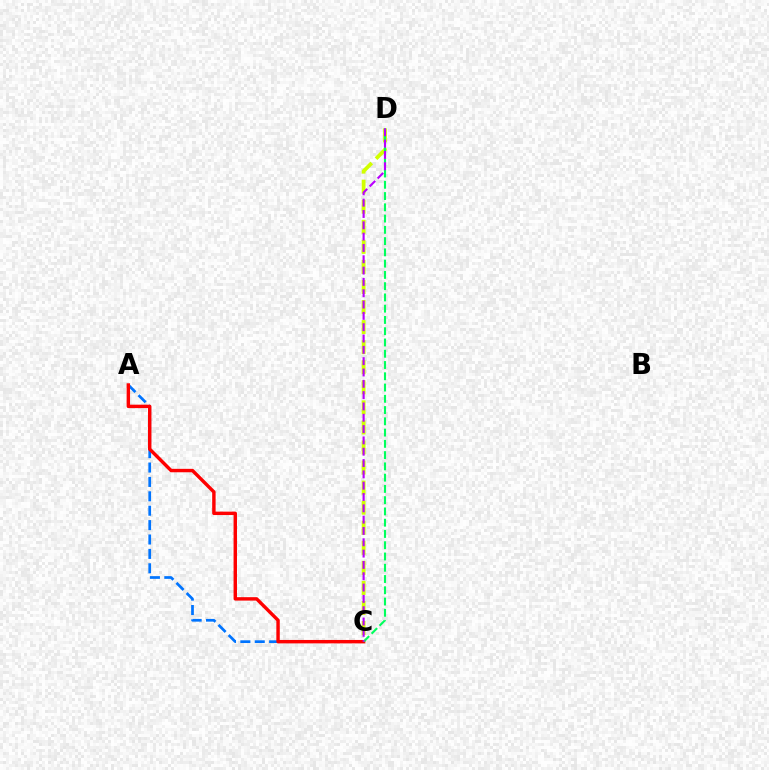{('C', 'D'): [{'color': '#d1ff00', 'line_style': 'dashed', 'thickness': 2.73}, {'color': '#00ff5c', 'line_style': 'dashed', 'thickness': 1.53}, {'color': '#b900ff', 'line_style': 'dashed', 'thickness': 1.54}], ('A', 'C'): [{'color': '#0074ff', 'line_style': 'dashed', 'thickness': 1.96}, {'color': '#ff0000', 'line_style': 'solid', 'thickness': 2.46}]}